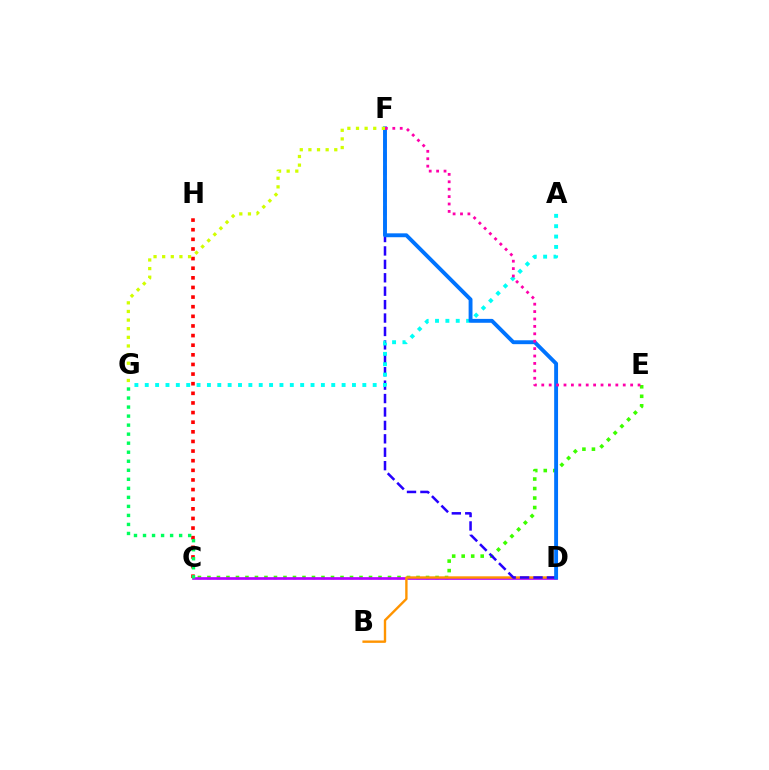{('C', 'E'): [{'color': '#3dff00', 'line_style': 'dotted', 'thickness': 2.58}], ('C', 'D'): [{'color': '#b900ff', 'line_style': 'solid', 'thickness': 1.94}], ('C', 'H'): [{'color': '#ff0000', 'line_style': 'dotted', 'thickness': 2.61}], ('B', 'D'): [{'color': '#ff9400', 'line_style': 'solid', 'thickness': 1.72}], ('D', 'F'): [{'color': '#2500ff', 'line_style': 'dashed', 'thickness': 1.82}, {'color': '#0074ff', 'line_style': 'solid', 'thickness': 2.8}], ('A', 'G'): [{'color': '#00fff6', 'line_style': 'dotted', 'thickness': 2.81}], ('F', 'G'): [{'color': '#d1ff00', 'line_style': 'dotted', 'thickness': 2.34}], ('E', 'F'): [{'color': '#ff00ac', 'line_style': 'dotted', 'thickness': 2.01}], ('C', 'G'): [{'color': '#00ff5c', 'line_style': 'dotted', 'thickness': 2.45}]}